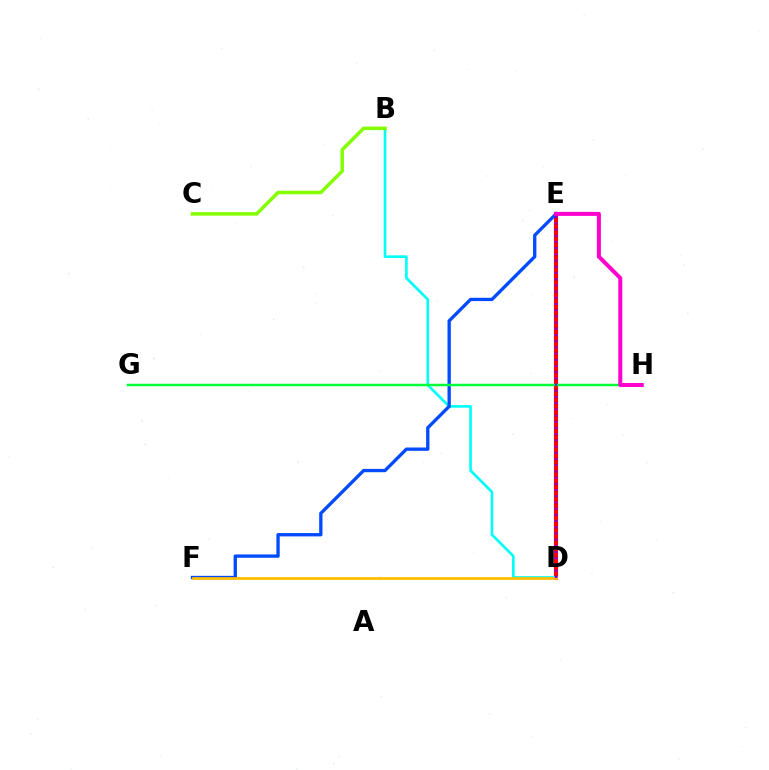{('D', 'E'): [{'color': '#ff0000', 'line_style': 'solid', 'thickness': 2.99}, {'color': '#7200ff', 'line_style': 'dotted', 'thickness': 1.68}], ('B', 'D'): [{'color': '#00fff6', 'line_style': 'solid', 'thickness': 1.9}], ('E', 'F'): [{'color': '#004bff', 'line_style': 'solid', 'thickness': 2.39}], ('D', 'F'): [{'color': '#ffbd00', 'line_style': 'solid', 'thickness': 1.98}], ('G', 'H'): [{'color': '#00ff39', 'line_style': 'solid', 'thickness': 1.79}], ('E', 'H'): [{'color': '#ff00cf', 'line_style': 'solid', 'thickness': 2.88}], ('B', 'C'): [{'color': '#84ff00', 'line_style': 'solid', 'thickness': 2.52}]}